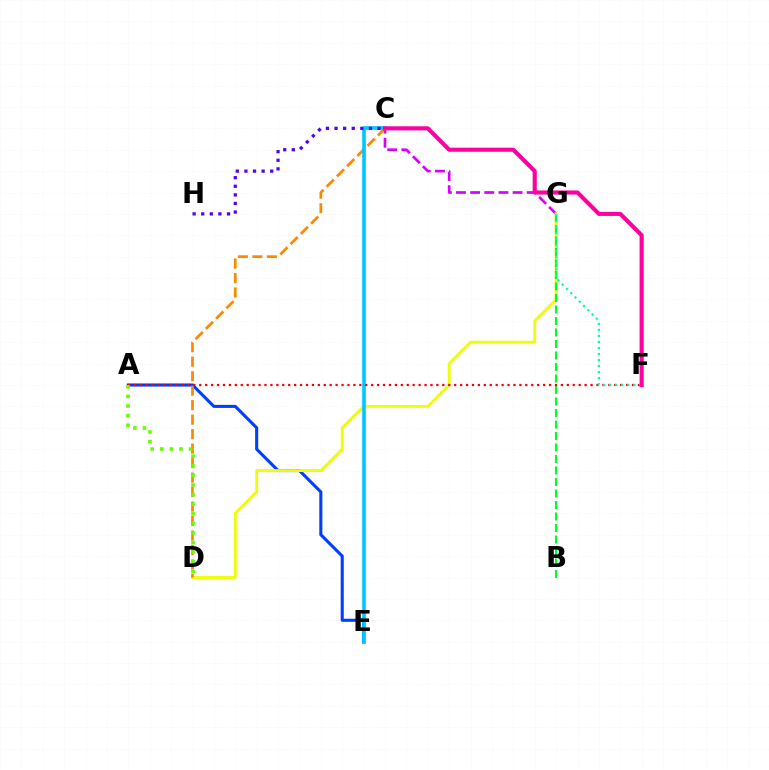{('A', 'E'): [{'color': '#003fff', 'line_style': 'solid', 'thickness': 2.22}], ('C', 'G'): [{'color': '#d600ff', 'line_style': 'dashed', 'thickness': 1.92}], ('D', 'G'): [{'color': '#eeff00', 'line_style': 'solid', 'thickness': 2.06}], ('C', 'D'): [{'color': '#ff8800', 'line_style': 'dashed', 'thickness': 1.97}], ('B', 'G'): [{'color': '#00ff27', 'line_style': 'dashed', 'thickness': 1.56}], ('C', 'E'): [{'color': '#00c7ff', 'line_style': 'solid', 'thickness': 2.64}], ('A', 'F'): [{'color': '#ff0000', 'line_style': 'dotted', 'thickness': 1.61}], ('F', 'G'): [{'color': '#00ffaf', 'line_style': 'dotted', 'thickness': 1.64}], ('C', 'F'): [{'color': '#ff00a0', 'line_style': 'solid', 'thickness': 2.96}], ('A', 'D'): [{'color': '#66ff00', 'line_style': 'dotted', 'thickness': 2.61}], ('C', 'H'): [{'color': '#4f00ff', 'line_style': 'dotted', 'thickness': 2.34}]}